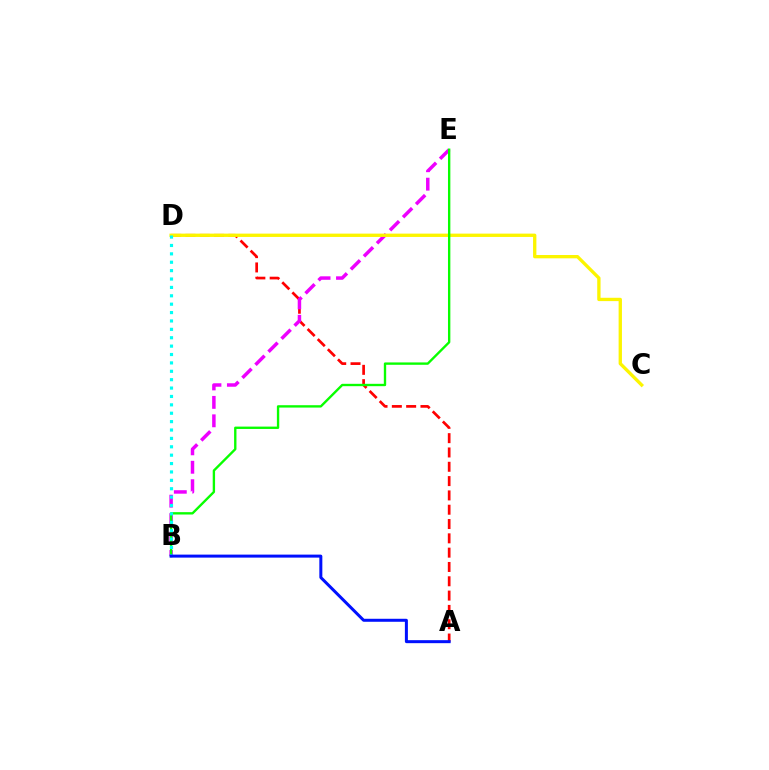{('A', 'D'): [{'color': '#ff0000', 'line_style': 'dashed', 'thickness': 1.94}], ('B', 'E'): [{'color': '#ee00ff', 'line_style': 'dashed', 'thickness': 2.5}, {'color': '#08ff00', 'line_style': 'solid', 'thickness': 1.7}], ('C', 'D'): [{'color': '#fcf500', 'line_style': 'solid', 'thickness': 2.39}], ('B', 'D'): [{'color': '#00fff6', 'line_style': 'dotted', 'thickness': 2.28}], ('A', 'B'): [{'color': '#0010ff', 'line_style': 'solid', 'thickness': 2.16}]}